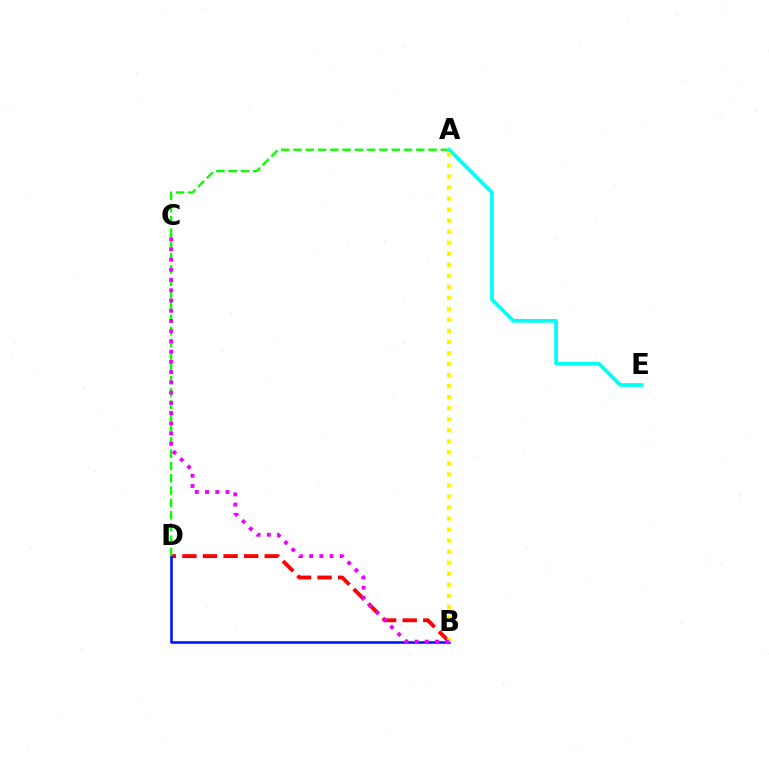{('B', 'D'): [{'color': '#ff0000', 'line_style': 'dashed', 'thickness': 2.79}, {'color': '#0010ff', 'line_style': 'solid', 'thickness': 1.85}], ('A', 'D'): [{'color': '#08ff00', 'line_style': 'dashed', 'thickness': 1.67}], ('A', 'E'): [{'color': '#00fff6', 'line_style': 'solid', 'thickness': 2.67}], ('A', 'B'): [{'color': '#fcf500', 'line_style': 'dotted', 'thickness': 3.0}], ('B', 'C'): [{'color': '#ee00ff', 'line_style': 'dotted', 'thickness': 2.78}]}